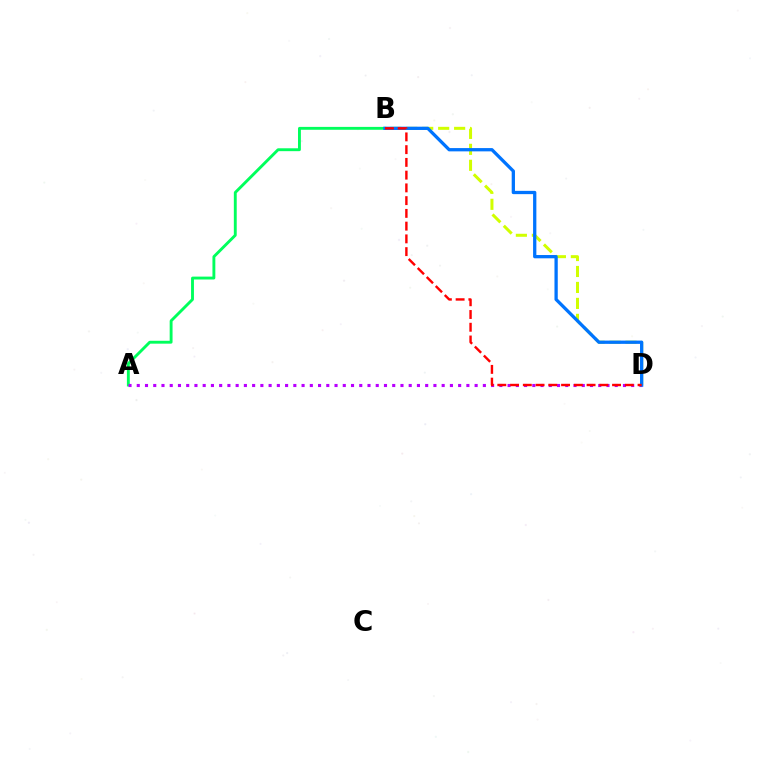{('B', 'D'): [{'color': '#d1ff00', 'line_style': 'dashed', 'thickness': 2.17}, {'color': '#0074ff', 'line_style': 'solid', 'thickness': 2.36}, {'color': '#ff0000', 'line_style': 'dashed', 'thickness': 1.73}], ('A', 'B'): [{'color': '#00ff5c', 'line_style': 'solid', 'thickness': 2.07}], ('A', 'D'): [{'color': '#b900ff', 'line_style': 'dotted', 'thickness': 2.24}]}